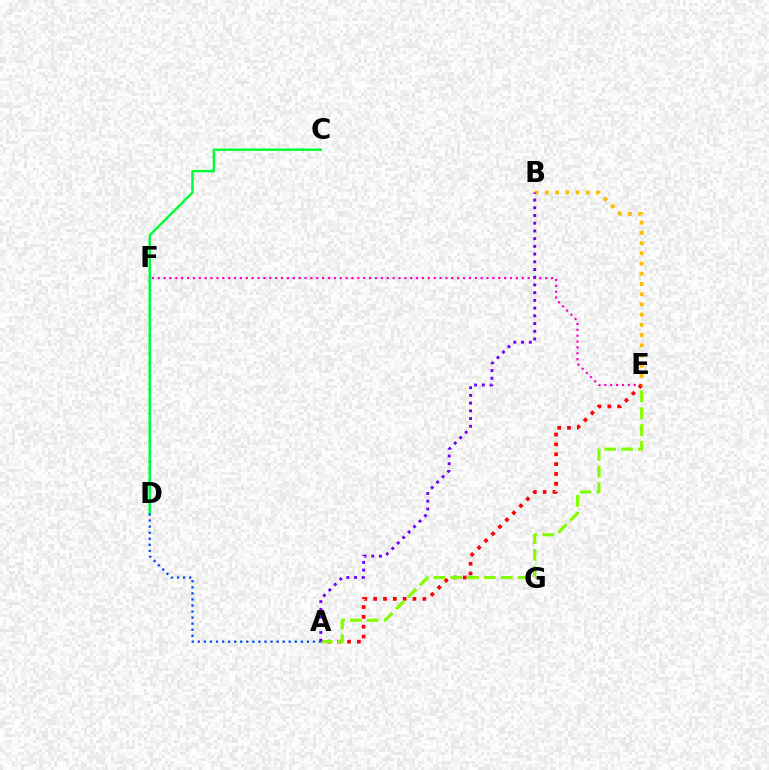{('B', 'E'): [{'color': '#ffbd00', 'line_style': 'dotted', 'thickness': 2.78}], ('E', 'F'): [{'color': '#ff00cf', 'line_style': 'dotted', 'thickness': 1.6}], ('D', 'F'): [{'color': '#00fff6', 'line_style': 'solid', 'thickness': 1.6}], ('C', 'D'): [{'color': '#00ff39', 'line_style': 'solid', 'thickness': 1.78}], ('A', 'E'): [{'color': '#ff0000', 'line_style': 'dotted', 'thickness': 2.67}, {'color': '#84ff00', 'line_style': 'dashed', 'thickness': 2.29}], ('A', 'D'): [{'color': '#004bff', 'line_style': 'dotted', 'thickness': 1.65}], ('A', 'B'): [{'color': '#7200ff', 'line_style': 'dotted', 'thickness': 2.1}]}